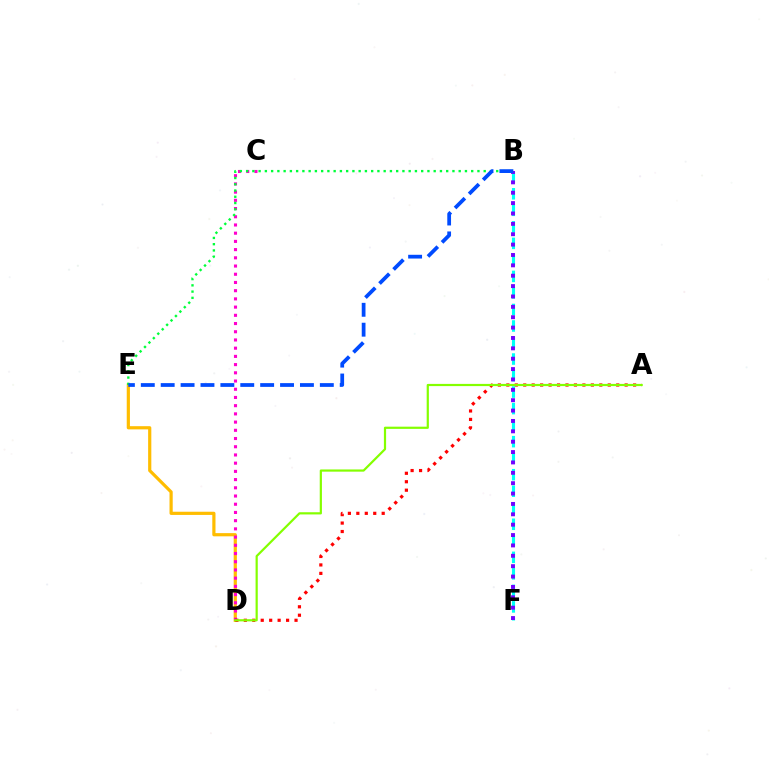{('D', 'E'): [{'color': '#ffbd00', 'line_style': 'solid', 'thickness': 2.3}], ('C', 'D'): [{'color': '#ff00cf', 'line_style': 'dotted', 'thickness': 2.23}], ('A', 'D'): [{'color': '#ff0000', 'line_style': 'dotted', 'thickness': 2.3}, {'color': '#84ff00', 'line_style': 'solid', 'thickness': 1.58}], ('B', 'F'): [{'color': '#00fff6', 'line_style': 'dashed', 'thickness': 2.24}, {'color': '#7200ff', 'line_style': 'dotted', 'thickness': 2.82}], ('B', 'E'): [{'color': '#00ff39', 'line_style': 'dotted', 'thickness': 1.7}, {'color': '#004bff', 'line_style': 'dashed', 'thickness': 2.7}]}